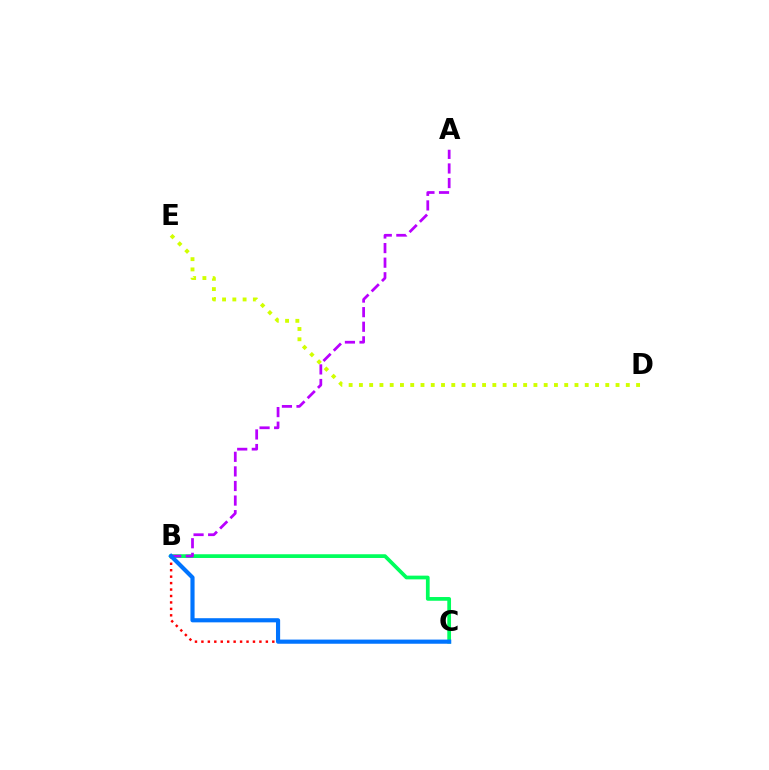{('B', 'C'): [{'color': '#ff0000', 'line_style': 'dotted', 'thickness': 1.75}, {'color': '#00ff5c', 'line_style': 'solid', 'thickness': 2.69}, {'color': '#0074ff', 'line_style': 'solid', 'thickness': 2.99}], ('D', 'E'): [{'color': '#d1ff00', 'line_style': 'dotted', 'thickness': 2.79}], ('A', 'B'): [{'color': '#b900ff', 'line_style': 'dashed', 'thickness': 1.98}]}